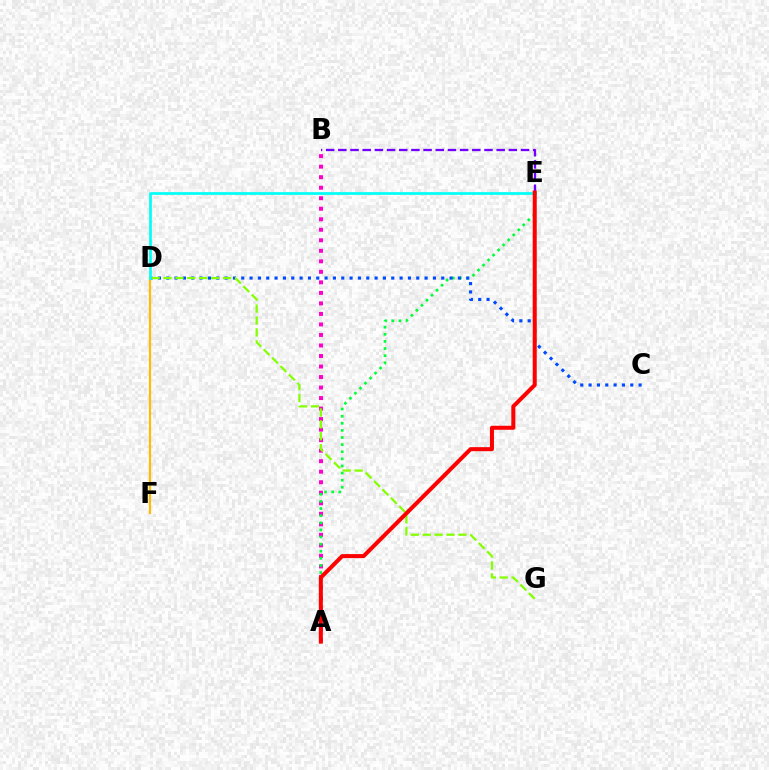{('A', 'B'): [{'color': '#ff00cf', 'line_style': 'dotted', 'thickness': 2.86}], ('A', 'E'): [{'color': '#00ff39', 'line_style': 'dotted', 'thickness': 1.93}, {'color': '#ff0000', 'line_style': 'solid', 'thickness': 2.9}], ('C', 'D'): [{'color': '#004bff', 'line_style': 'dotted', 'thickness': 2.26}], ('D', 'G'): [{'color': '#84ff00', 'line_style': 'dashed', 'thickness': 1.62}], ('D', 'F'): [{'color': '#ffbd00', 'line_style': 'solid', 'thickness': 1.59}], ('B', 'E'): [{'color': '#7200ff', 'line_style': 'dashed', 'thickness': 1.65}], ('D', 'E'): [{'color': '#00fff6', 'line_style': 'solid', 'thickness': 1.96}]}